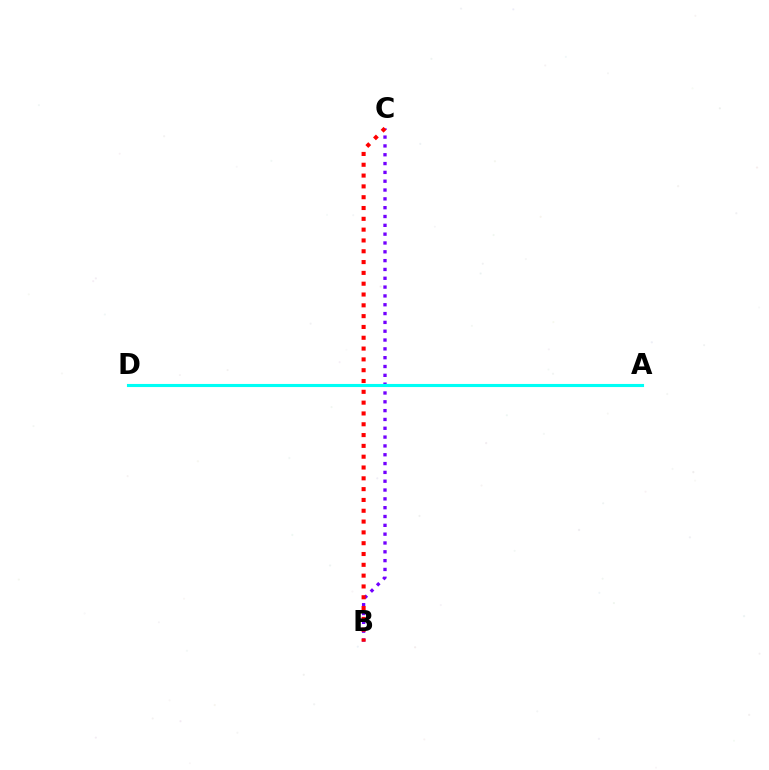{('B', 'C'): [{'color': '#7200ff', 'line_style': 'dotted', 'thickness': 2.4}, {'color': '#ff0000', 'line_style': 'dotted', 'thickness': 2.94}], ('A', 'D'): [{'color': '#84ff00', 'line_style': 'dotted', 'thickness': 2.05}, {'color': '#00fff6', 'line_style': 'solid', 'thickness': 2.24}]}